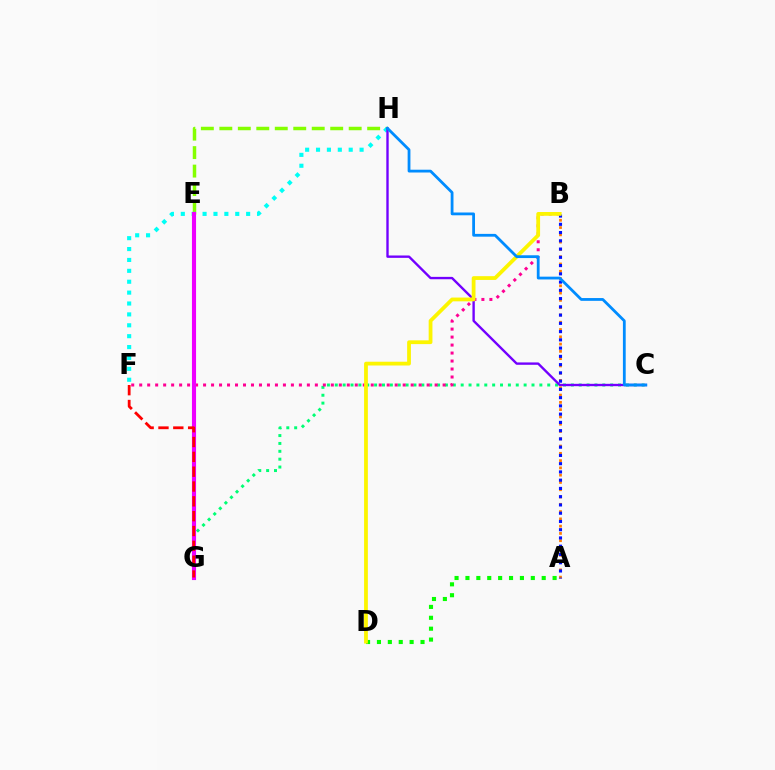{('C', 'G'): [{'color': '#00ff74', 'line_style': 'dotted', 'thickness': 2.14}], ('B', 'F'): [{'color': '#ff0094', 'line_style': 'dotted', 'thickness': 2.17}], ('E', 'H'): [{'color': '#84ff00', 'line_style': 'dashed', 'thickness': 2.51}], ('F', 'H'): [{'color': '#00fff6', 'line_style': 'dotted', 'thickness': 2.96}], ('A', 'D'): [{'color': '#08ff00', 'line_style': 'dotted', 'thickness': 2.96}], ('E', 'G'): [{'color': '#ee00ff', 'line_style': 'solid', 'thickness': 2.96}], ('F', 'G'): [{'color': '#ff0000', 'line_style': 'dashed', 'thickness': 2.02}], ('C', 'H'): [{'color': '#7200ff', 'line_style': 'solid', 'thickness': 1.71}, {'color': '#008cff', 'line_style': 'solid', 'thickness': 2.01}], ('A', 'B'): [{'color': '#ff7c00', 'line_style': 'dotted', 'thickness': 1.98}, {'color': '#0010ff', 'line_style': 'dotted', 'thickness': 2.24}], ('B', 'D'): [{'color': '#fcf500', 'line_style': 'solid', 'thickness': 2.72}]}